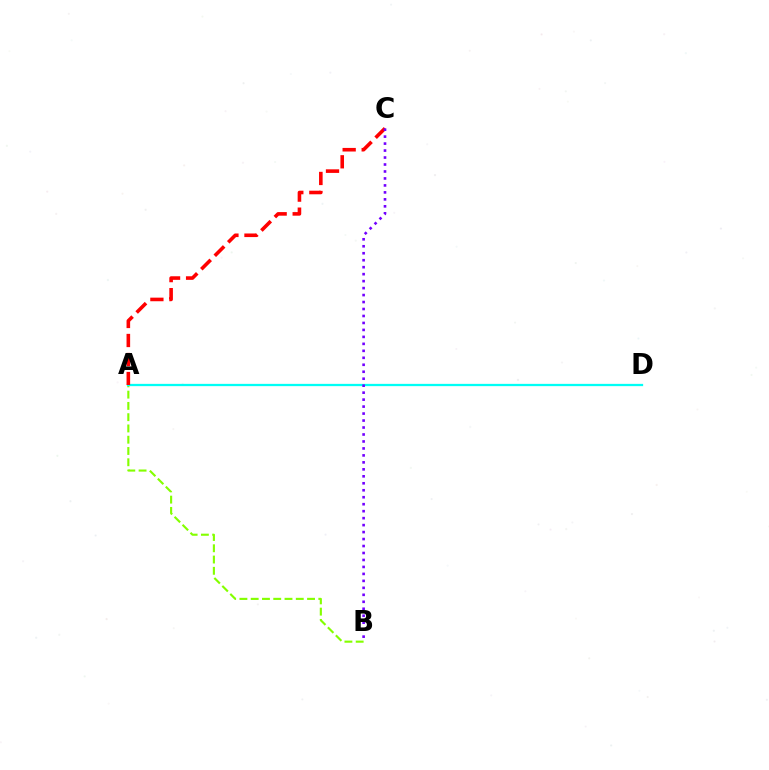{('A', 'B'): [{'color': '#84ff00', 'line_style': 'dashed', 'thickness': 1.53}], ('A', 'D'): [{'color': '#00fff6', 'line_style': 'solid', 'thickness': 1.64}], ('A', 'C'): [{'color': '#ff0000', 'line_style': 'dashed', 'thickness': 2.58}], ('B', 'C'): [{'color': '#7200ff', 'line_style': 'dotted', 'thickness': 1.89}]}